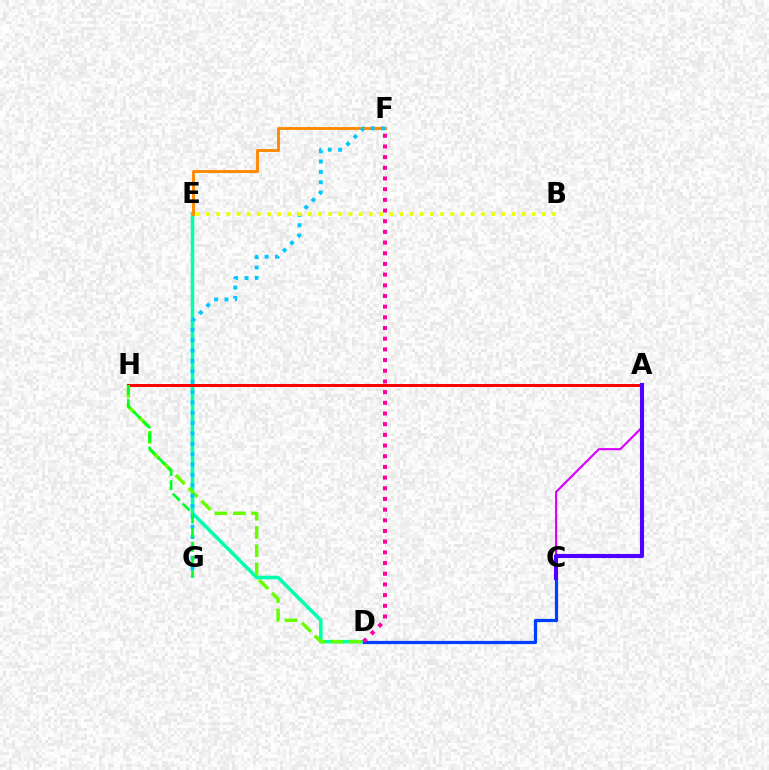{('D', 'E'): [{'color': '#00ffaf', 'line_style': 'solid', 'thickness': 2.56}], ('C', 'D'): [{'color': '#003fff', 'line_style': 'solid', 'thickness': 2.32}], ('A', 'H'): [{'color': '#ff0000', 'line_style': 'solid', 'thickness': 2.16}], ('D', 'H'): [{'color': '#66ff00', 'line_style': 'dashed', 'thickness': 2.48}], ('E', 'F'): [{'color': '#ff8800', 'line_style': 'solid', 'thickness': 2.08}], ('A', 'C'): [{'color': '#d600ff', 'line_style': 'solid', 'thickness': 1.54}, {'color': '#4f00ff', 'line_style': 'solid', 'thickness': 2.94}], ('F', 'G'): [{'color': '#00c7ff', 'line_style': 'dotted', 'thickness': 2.82}], ('G', 'H'): [{'color': '#00ff27', 'line_style': 'dashed', 'thickness': 1.92}], ('B', 'E'): [{'color': '#eeff00', 'line_style': 'dotted', 'thickness': 2.77}], ('D', 'F'): [{'color': '#ff00a0', 'line_style': 'dotted', 'thickness': 2.9}]}